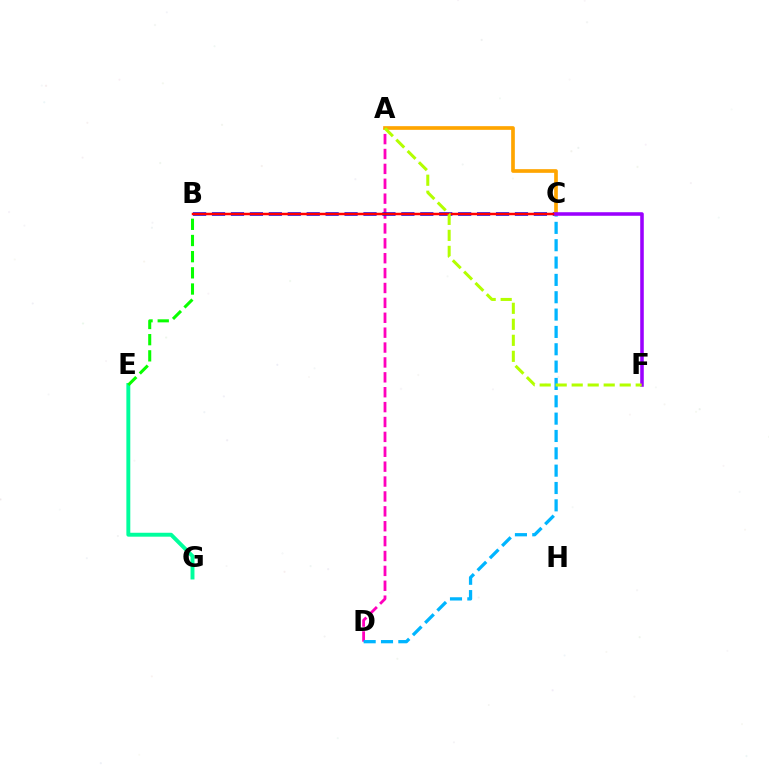{('A', 'D'): [{'color': '#ff00bd', 'line_style': 'dashed', 'thickness': 2.02}], ('C', 'D'): [{'color': '#00b5ff', 'line_style': 'dashed', 'thickness': 2.36}], ('B', 'C'): [{'color': '#0010ff', 'line_style': 'dashed', 'thickness': 2.57}, {'color': '#ff0000', 'line_style': 'solid', 'thickness': 1.78}], ('A', 'C'): [{'color': '#ffa500', 'line_style': 'solid', 'thickness': 2.65}], ('E', 'G'): [{'color': '#00ff9d', 'line_style': 'solid', 'thickness': 2.82}], ('C', 'F'): [{'color': '#9b00ff', 'line_style': 'solid', 'thickness': 2.56}], ('B', 'E'): [{'color': '#08ff00', 'line_style': 'dashed', 'thickness': 2.2}], ('A', 'F'): [{'color': '#b3ff00', 'line_style': 'dashed', 'thickness': 2.17}]}